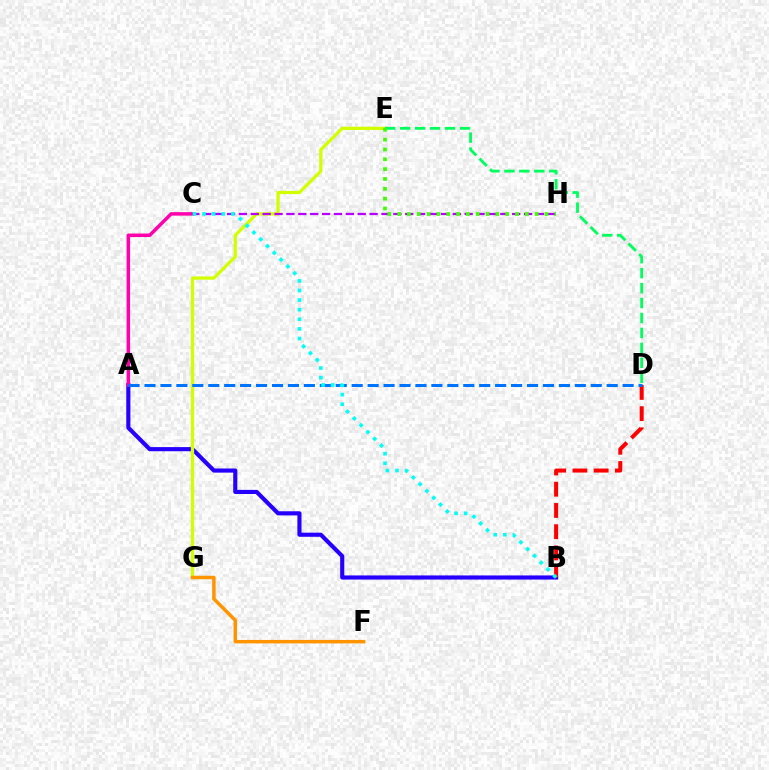{('A', 'B'): [{'color': '#2500ff', 'line_style': 'solid', 'thickness': 2.97}], ('A', 'C'): [{'color': '#ff00ac', 'line_style': 'solid', 'thickness': 2.51}], ('E', 'G'): [{'color': '#d1ff00', 'line_style': 'solid', 'thickness': 2.34}], ('B', 'D'): [{'color': '#ff0000', 'line_style': 'dashed', 'thickness': 2.88}], ('C', 'H'): [{'color': '#b900ff', 'line_style': 'dashed', 'thickness': 1.61}], ('D', 'E'): [{'color': '#00ff5c', 'line_style': 'dashed', 'thickness': 2.03}], ('E', 'H'): [{'color': '#3dff00', 'line_style': 'dotted', 'thickness': 2.67}], ('A', 'D'): [{'color': '#0074ff', 'line_style': 'dashed', 'thickness': 2.17}], ('B', 'C'): [{'color': '#00fff6', 'line_style': 'dotted', 'thickness': 2.61}], ('F', 'G'): [{'color': '#ff9400', 'line_style': 'solid', 'thickness': 2.5}]}